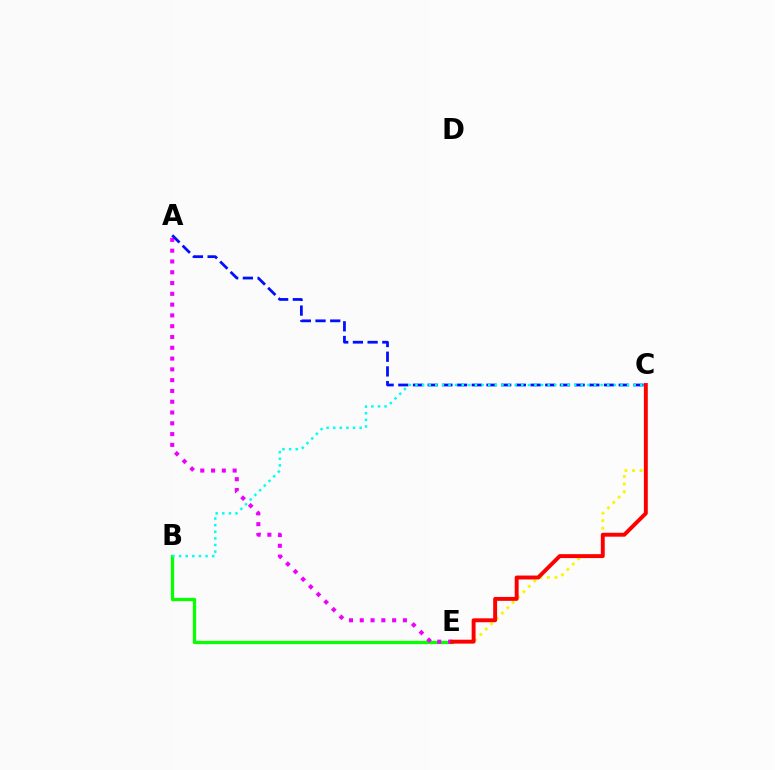{('B', 'E'): [{'color': '#08ff00', 'line_style': 'solid', 'thickness': 2.35}], ('A', 'E'): [{'color': '#ee00ff', 'line_style': 'dotted', 'thickness': 2.93}], ('A', 'C'): [{'color': '#0010ff', 'line_style': 'dashed', 'thickness': 2.0}], ('C', 'E'): [{'color': '#fcf500', 'line_style': 'dotted', 'thickness': 2.06}, {'color': '#ff0000', 'line_style': 'solid', 'thickness': 2.82}], ('B', 'C'): [{'color': '#00fff6', 'line_style': 'dotted', 'thickness': 1.8}]}